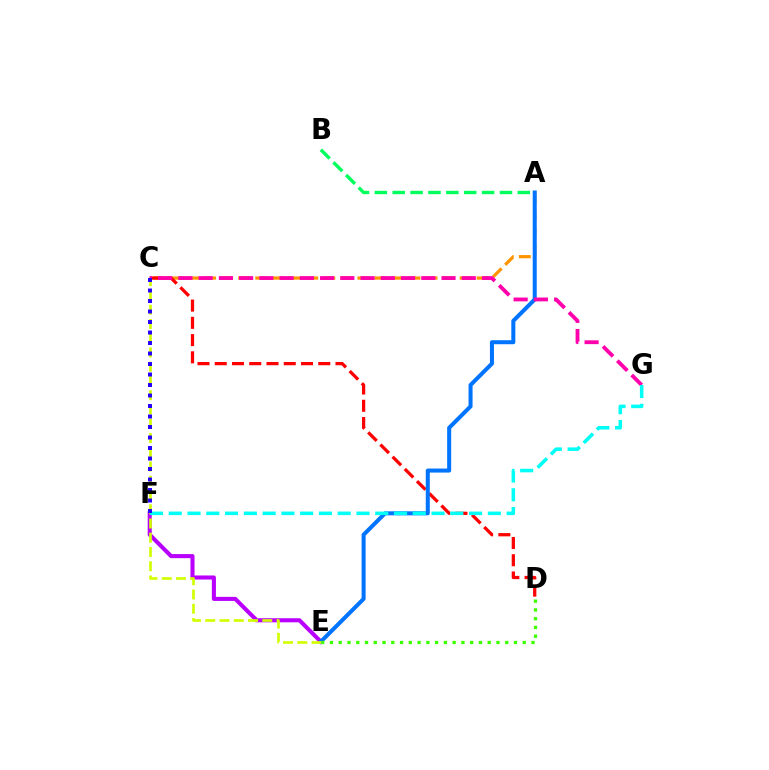{('A', 'C'): [{'color': '#ff9400', 'line_style': 'dashed', 'thickness': 2.31}], ('C', 'D'): [{'color': '#ff0000', 'line_style': 'dashed', 'thickness': 2.34}], ('E', 'F'): [{'color': '#b900ff', 'line_style': 'solid', 'thickness': 2.94}], ('A', 'E'): [{'color': '#0074ff', 'line_style': 'solid', 'thickness': 2.9}], ('A', 'B'): [{'color': '#00ff5c', 'line_style': 'dashed', 'thickness': 2.43}], ('D', 'E'): [{'color': '#3dff00', 'line_style': 'dotted', 'thickness': 2.38}], ('C', 'G'): [{'color': '#ff00ac', 'line_style': 'dashed', 'thickness': 2.75}], ('C', 'E'): [{'color': '#d1ff00', 'line_style': 'dashed', 'thickness': 1.94}], ('F', 'G'): [{'color': '#00fff6', 'line_style': 'dashed', 'thickness': 2.55}], ('C', 'F'): [{'color': '#2500ff', 'line_style': 'dotted', 'thickness': 2.85}]}